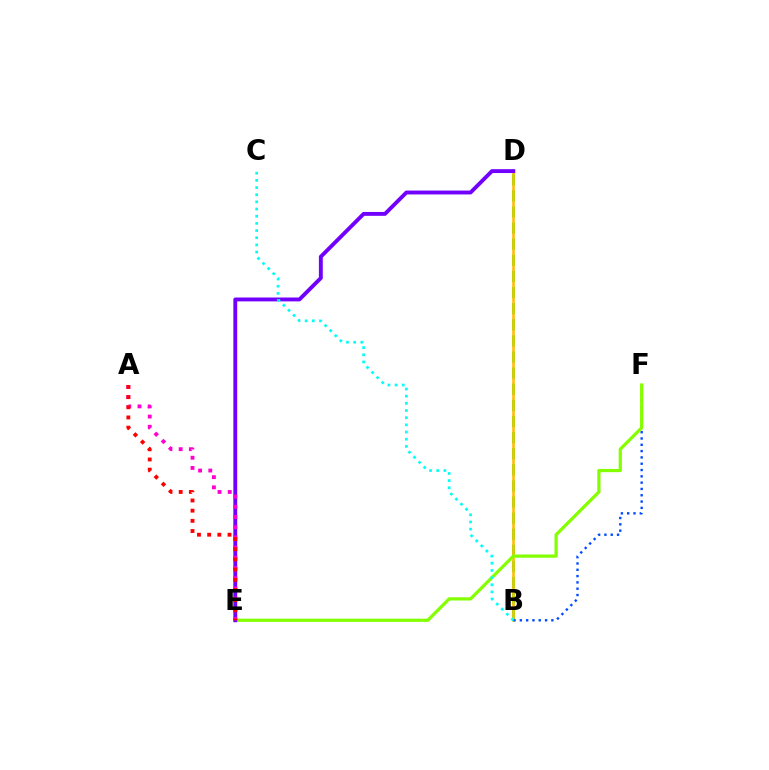{('B', 'D'): [{'color': '#00ff39', 'line_style': 'dashed', 'thickness': 2.19}, {'color': '#ffbd00', 'line_style': 'solid', 'thickness': 1.86}], ('B', 'F'): [{'color': '#004bff', 'line_style': 'dotted', 'thickness': 1.71}], ('E', 'F'): [{'color': '#84ff00', 'line_style': 'solid', 'thickness': 2.33}], ('D', 'E'): [{'color': '#7200ff', 'line_style': 'solid', 'thickness': 2.8}], ('A', 'E'): [{'color': '#ff00cf', 'line_style': 'dotted', 'thickness': 2.77}, {'color': '#ff0000', 'line_style': 'dotted', 'thickness': 2.77}], ('B', 'C'): [{'color': '#00fff6', 'line_style': 'dotted', 'thickness': 1.95}]}